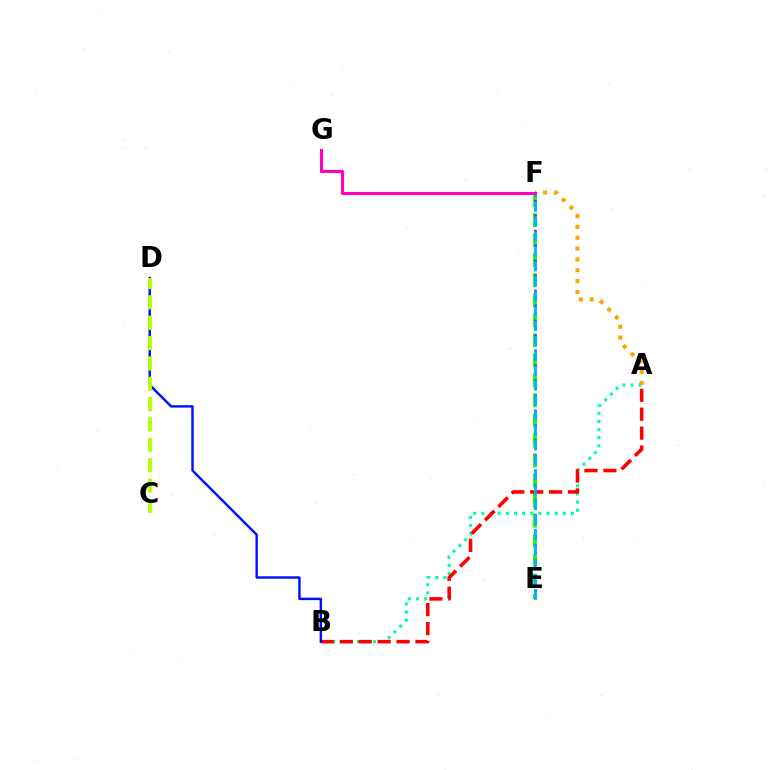{('E', 'F'): [{'color': '#08ff00', 'line_style': 'dashed', 'thickness': 2.72}, {'color': '#9b00ff', 'line_style': 'dotted', 'thickness': 2.03}, {'color': '#00b5ff', 'line_style': 'dashed', 'thickness': 2.03}], ('A', 'B'): [{'color': '#00ff9d', 'line_style': 'dotted', 'thickness': 2.21}, {'color': '#ff0000', 'line_style': 'dashed', 'thickness': 2.57}], ('A', 'F'): [{'color': '#ffa500', 'line_style': 'dotted', 'thickness': 2.95}], ('B', 'D'): [{'color': '#0010ff', 'line_style': 'solid', 'thickness': 1.75}], ('F', 'G'): [{'color': '#ff00bd', 'line_style': 'solid', 'thickness': 2.23}], ('C', 'D'): [{'color': '#b3ff00', 'line_style': 'dashed', 'thickness': 2.77}]}